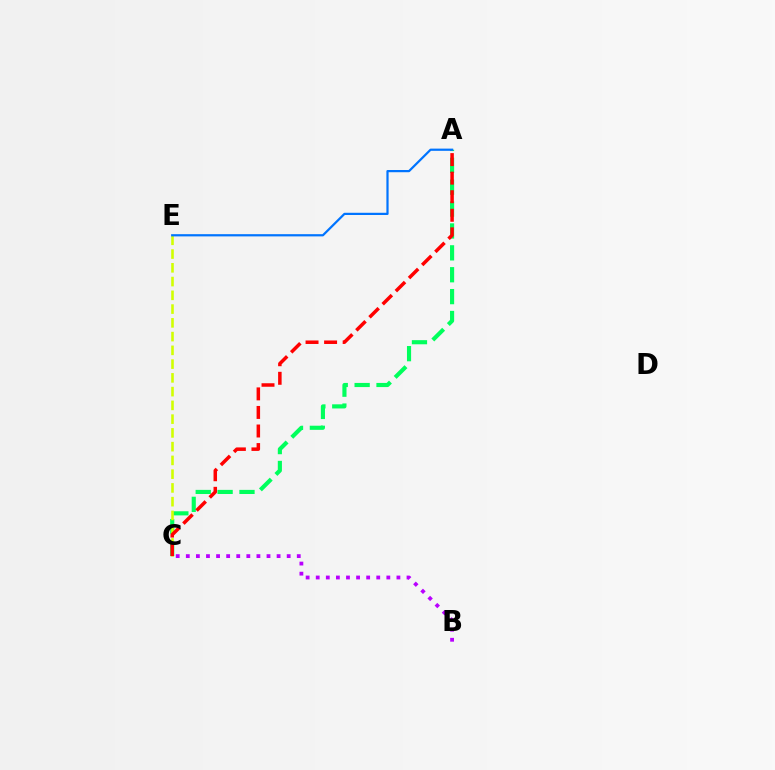{('A', 'C'): [{'color': '#00ff5c', 'line_style': 'dashed', 'thickness': 2.97}, {'color': '#ff0000', 'line_style': 'dashed', 'thickness': 2.52}], ('C', 'E'): [{'color': '#d1ff00', 'line_style': 'dashed', 'thickness': 1.87}], ('A', 'E'): [{'color': '#0074ff', 'line_style': 'solid', 'thickness': 1.6}], ('B', 'C'): [{'color': '#b900ff', 'line_style': 'dotted', 'thickness': 2.74}]}